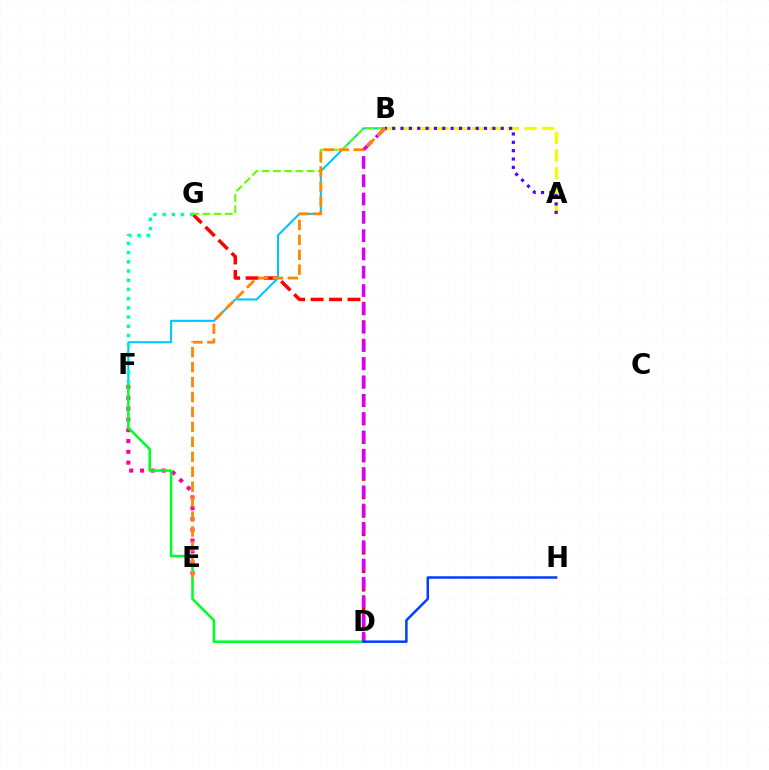{('A', 'B'): [{'color': '#eeff00', 'line_style': 'dashed', 'thickness': 2.39}, {'color': '#4f00ff', 'line_style': 'dotted', 'thickness': 2.27}], ('D', 'G'): [{'color': '#ff0000', 'line_style': 'dashed', 'thickness': 2.51}], ('B', 'F'): [{'color': '#00c7ff', 'line_style': 'solid', 'thickness': 1.51}], ('E', 'F'): [{'color': '#ff00a0', 'line_style': 'dotted', 'thickness': 2.93}], ('B', 'G'): [{'color': '#66ff00', 'line_style': 'dashed', 'thickness': 1.52}], ('D', 'F'): [{'color': '#00ff27', 'line_style': 'solid', 'thickness': 1.83}], ('B', 'D'): [{'color': '#d600ff', 'line_style': 'dashed', 'thickness': 2.49}], ('F', 'G'): [{'color': '#00ffaf', 'line_style': 'dotted', 'thickness': 2.5}], ('B', 'E'): [{'color': '#ff8800', 'line_style': 'dashed', 'thickness': 2.03}], ('D', 'H'): [{'color': '#003fff', 'line_style': 'solid', 'thickness': 1.79}]}